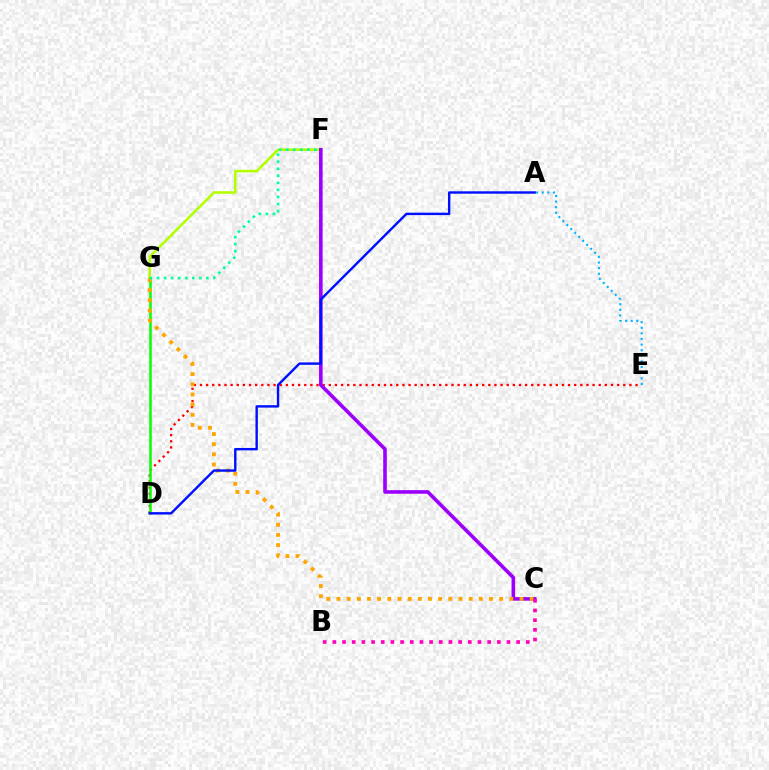{('D', 'E'): [{'color': '#ff0000', 'line_style': 'dotted', 'thickness': 1.67}], ('F', 'G'): [{'color': '#b3ff00', 'line_style': 'solid', 'thickness': 1.85}, {'color': '#00ff9d', 'line_style': 'dotted', 'thickness': 1.91}], ('C', 'F'): [{'color': '#9b00ff', 'line_style': 'solid', 'thickness': 2.59}], ('D', 'G'): [{'color': '#08ff00', 'line_style': 'solid', 'thickness': 1.81}], ('C', 'G'): [{'color': '#ffa500', 'line_style': 'dotted', 'thickness': 2.76}], ('A', 'E'): [{'color': '#00b5ff', 'line_style': 'dotted', 'thickness': 1.53}], ('A', 'D'): [{'color': '#0010ff', 'line_style': 'solid', 'thickness': 1.74}], ('B', 'C'): [{'color': '#ff00bd', 'line_style': 'dotted', 'thickness': 2.63}]}